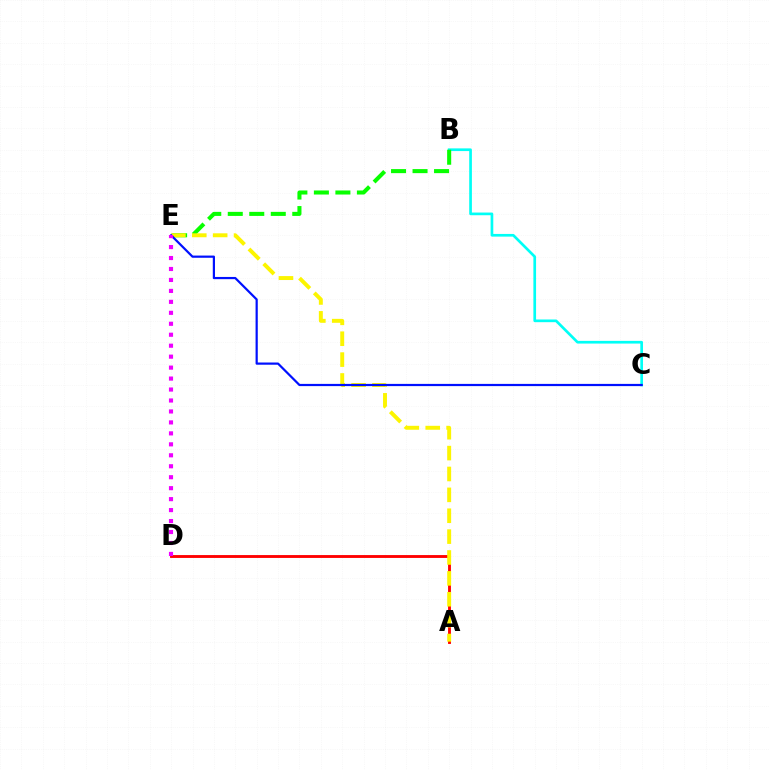{('A', 'D'): [{'color': '#ff0000', 'line_style': 'solid', 'thickness': 2.07}], ('B', 'C'): [{'color': '#00fff6', 'line_style': 'solid', 'thickness': 1.93}], ('B', 'E'): [{'color': '#08ff00', 'line_style': 'dashed', 'thickness': 2.92}], ('A', 'E'): [{'color': '#fcf500', 'line_style': 'dashed', 'thickness': 2.84}], ('C', 'E'): [{'color': '#0010ff', 'line_style': 'solid', 'thickness': 1.59}], ('D', 'E'): [{'color': '#ee00ff', 'line_style': 'dotted', 'thickness': 2.98}]}